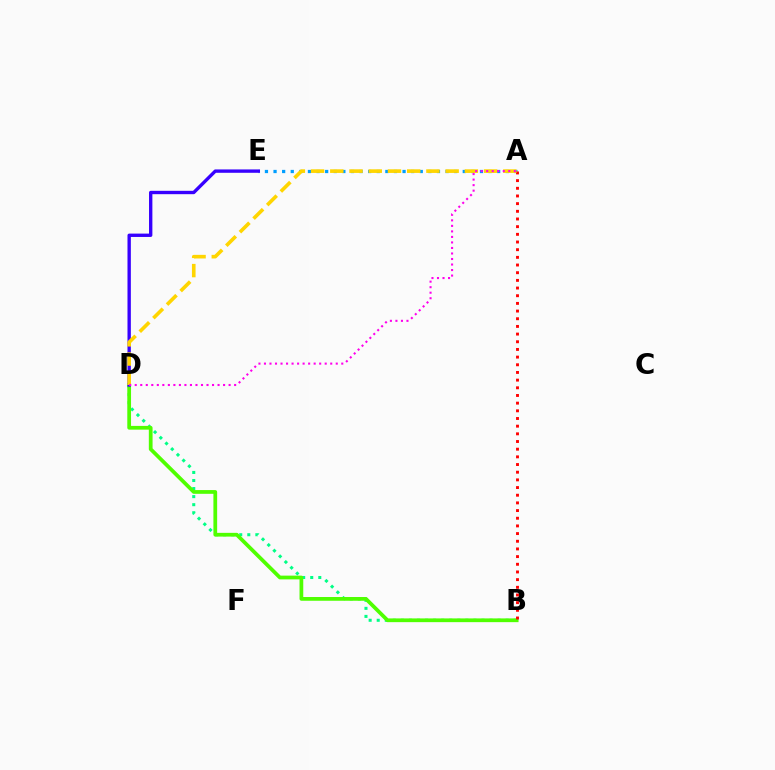{('B', 'D'): [{'color': '#00ff86', 'line_style': 'dotted', 'thickness': 2.19}, {'color': '#4fff00', 'line_style': 'solid', 'thickness': 2.7}], ('A', 'E'): [{'color': '#009eff', 'line_style': 'dotted', 'thickness': 2.34}], ('D', 'E'): [{'color': '#3700ff', 'line_style': 'solid', 'thickness': 2.42}], ('A', 'B'): [{'color': '#ff0000', 'line_style': 'dotted', 'thickness': 2.08}], ('A', 'D'): [{'color': '#ffd500', 'line_style': 'dashed', 'thickness': 2.61}, {'color': '#ff00ed', 'line_style': 'dotted', 'thickness': 1.5}]}